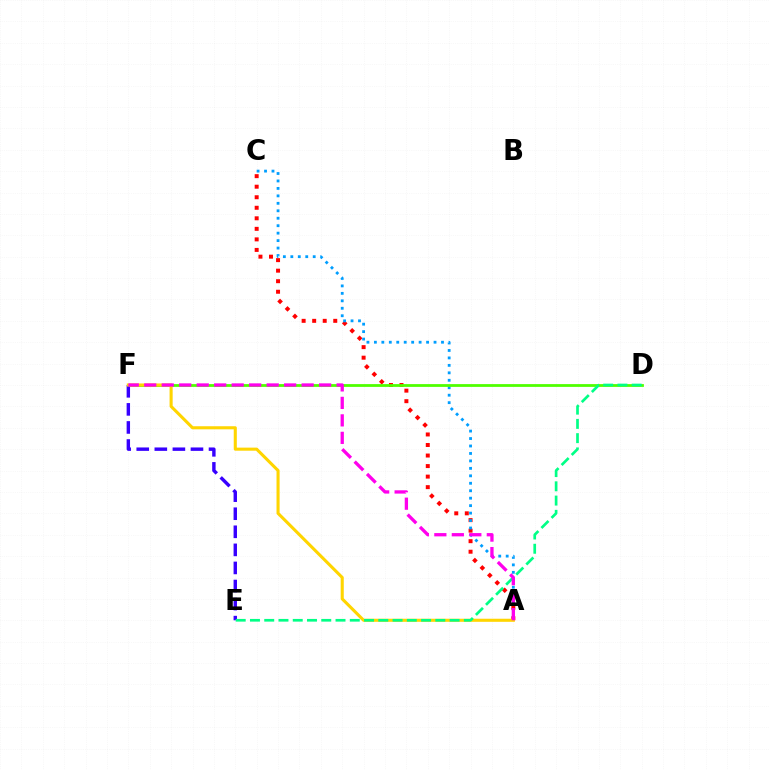{('A', 'C'): [{'color': '#ff0000', 'line_style': 'dotted', 'thickness': 2.86}, {'color': '#009eff', 'line_style': 'dotted', 'thickness': 2.03}], ('D', 'F'): [{'color': '#4fff00', 'line_style': 'solid', 'thickness': 2.0}], ('E', 'F'): [{'color': '#3700ff', 'line_style': 'dashed', 'thickness': 2.45}], ('A', 'F'): [{'color': '#ffd500', 'line_style': 'solid', 'thickness': 2.22}, {'color': '#ff00ed', 'line_style': 'dashed', 'thickness': 2.38}], ('D', 'E'): [{'color': '#00ff86', 'line_style': 'dashed', 'thickness': 1.94}]}